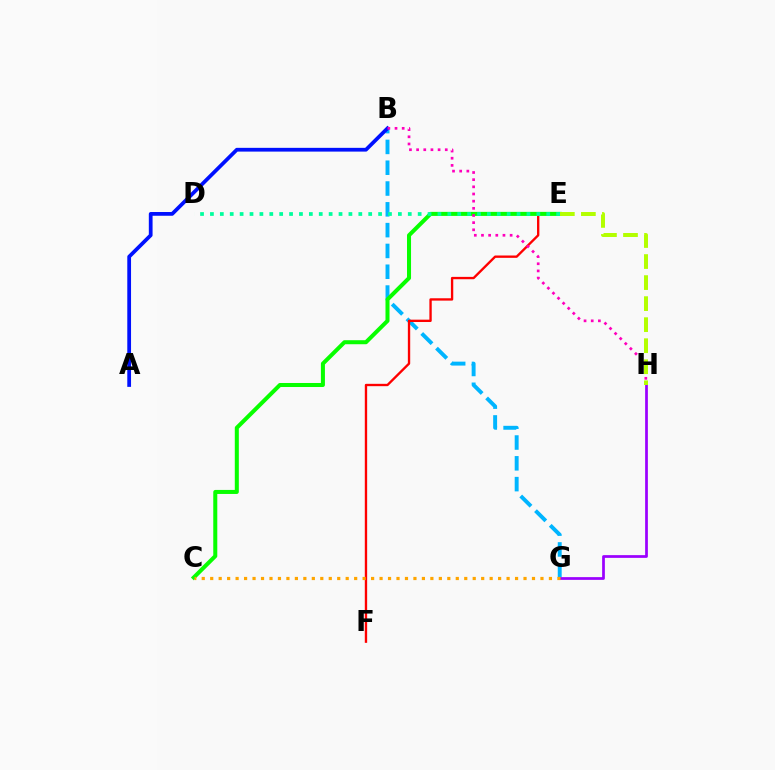{('B', 'G'): [{'color': '#00b5ff', 'line_style': 'dashed', 'thickness': 2.83}], ('E', 'F'): [{'color': '#ff0000', 'line_style': 'solid', 'thickness': 1.69}], ('A', 'B'): [{'color': '#0010ff', 'line_style': 'solid', 'thickness': 2.7}], ('C', 'E'): [{'color': '#08ff00', 'line_style': 'solid', 'thickness': 2.9}], ('D', 'E'): [{'color': '#00ff9d', 'line_style': 'dotted', 'thickness': 2.69}], ('G', 'H'): [{'color': '#9b00ff', 'line_style': 'solid', 'thickness': 1.96}], ('C', 'G'): [{'color': '#ffa500', 'line_style': 'dotted', 'thickness': 2.3}], ('B', 'H'): [{'color': '#ff00bd', 'line_style': 'dotted', 'thickness': 1.95}], ('E', 'H'): [{'color': '#b3ff00', 'line_style': 'dashed', 'thickness': 2.86}]}